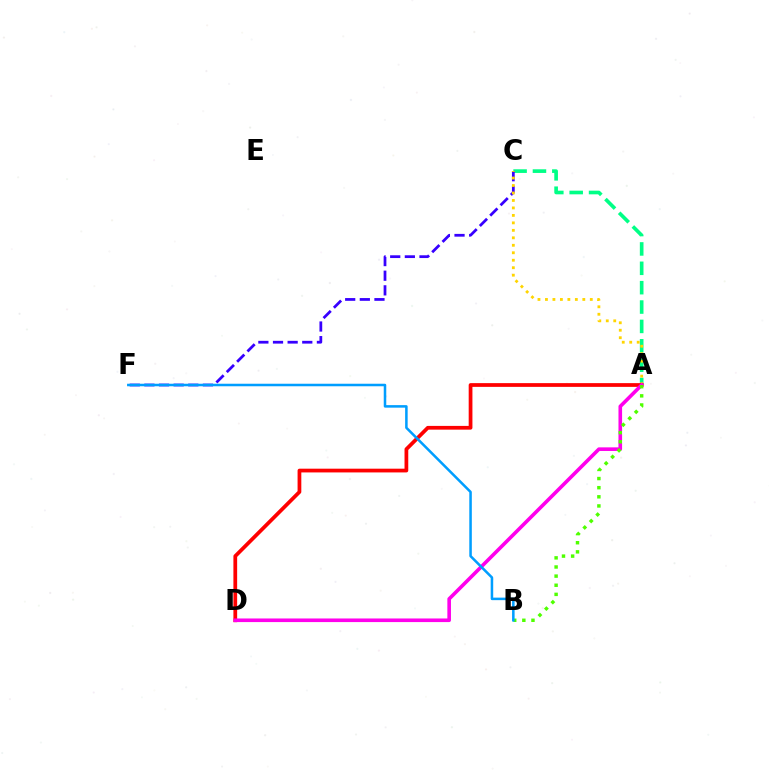{('A', 'C'): [{'color': '#00ff86', 'line_style': 'dashed', 'thickness': 2.63}, {'color': '#ffd500', 'line_style': 'dotted', 'thickness': 2.03}], ('C', 'F'): [{'color': '#3700ff', 'line_style': 'dashed', 'thickness': 1.99}], ('A', 'D'): [{'color': '#ff0000', 'line_style': 'solid', 'thickness': 2.69}, {'color': '#ff00ed', 'line_style': 'solid', 'thickness': 2.6}], ('A', 'B'): [{'color': '#4fff00', 'line_style': 'dotted', 'thickness': 2.48}], ('B', 'F'): [{'color': '#009eff', 'line_style': 'solid', 'thickness': 1.82}]}